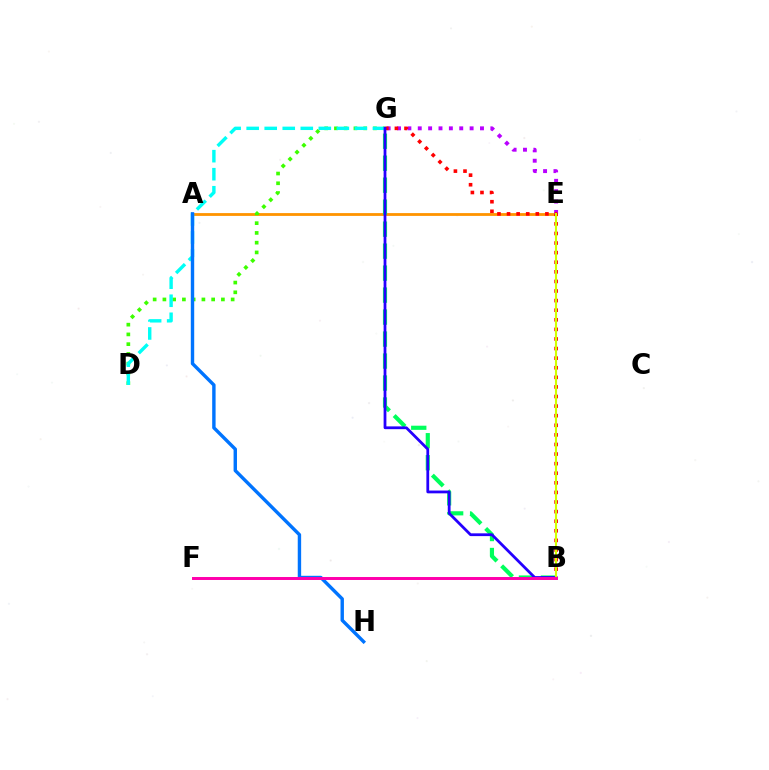{('A', 'E'): [{'color': '#ff9400', 'line_style': 'solid', 'thickness': 2.02}], ('E', 'G'): [{'color': '#b900ff', 'line_style': 'dotted', 'thickness': 2.82}], ('B', 'G'): [{'color': '#ff0000', 'line_style': 'dotted', 'thickness': 2.61}, {'color': '#00ff5c', 'line_style': 'dashed', 'thickness': 2.99}, {'color': '#2500ff', 'line_style': 'solid', 'thickness': 2.0}], ('D', 'G'): [{'color': '#3dff00', 'line_style': 'dotted', 'thickness': 2.65}, {'color': '#00fff6', 'line_style': 'dashed', 'thickness': 2.45}], ('A', 'H'): [{'color': '#0074ff', 'line_style': 'solid', 'thickness': 2.45}], ('B', 'E'): [{'color': '#d1ff00', 'line_style': 'solid', 'thickness': 1.51}], ('B', 'F'): [{'color': '#ff00ac', 'line_style': 'solid', 'thickness': 2.14}]}